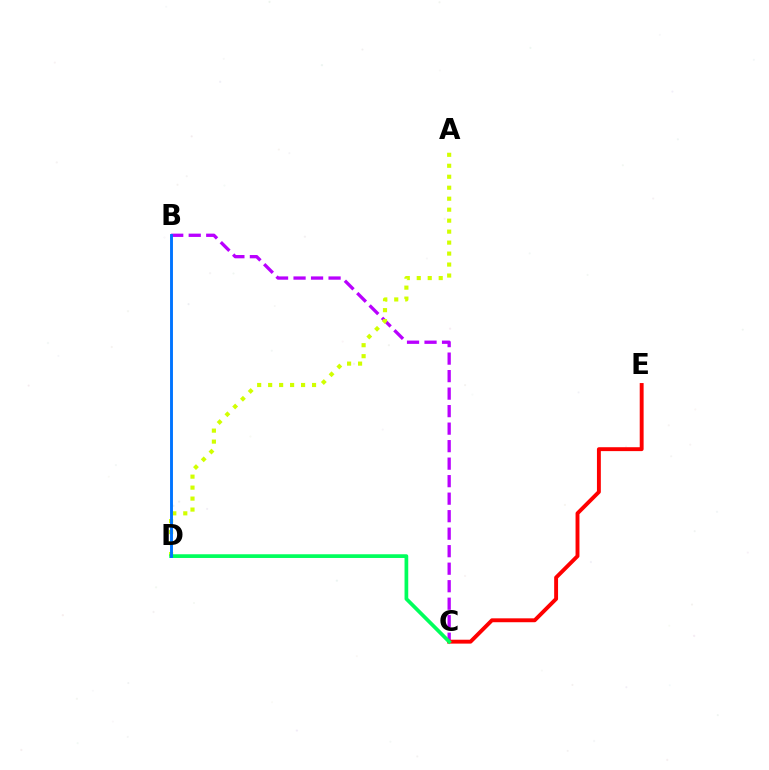{('B', 'C'): [{'color': '#b900ff', 'line_style': 'dashed', 'thickness': 2.38}], ('A', 'D'): [{'color': '#d1ff00', 'line_style': 'dotted', 'thickness': 2.98}], ('C', 'E'): [{'color': '#ff0000', 'line_style': 'solid', 'thickness': 2.8}], ('C', 'D'): [{'color': '#00ff5c', 'line_style': 'solid', 'thickness': 2.67}], ('B', 'D'): [{'color': '#0074ff', 'line_style': 'solid', 'thickness': 2.09}]}